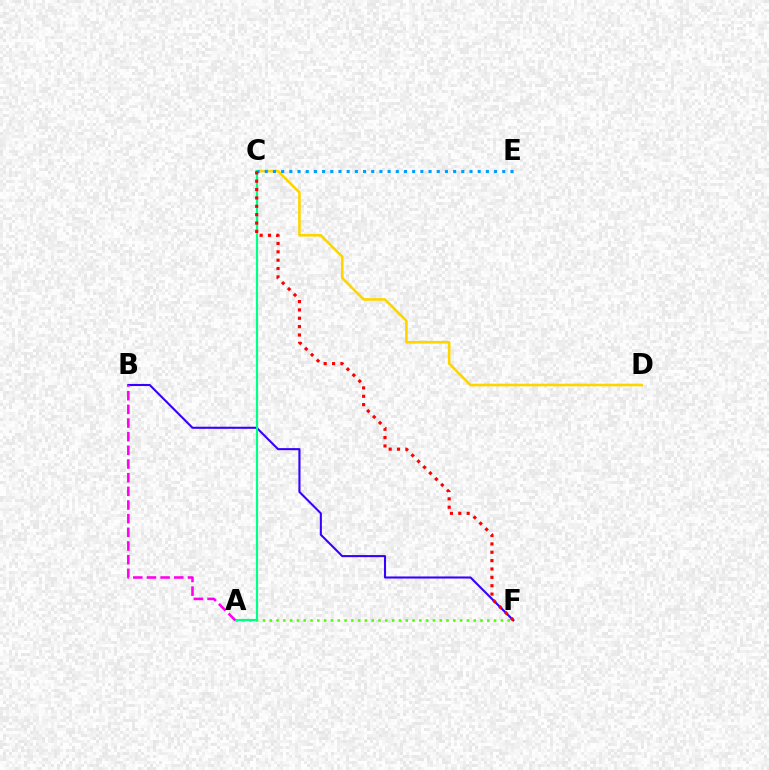{('C', 'D'): [{'color': '#ffd500', 'line_style': 'solid', 'thickness': 1.89}], ('A', 'F'): [{'color': '#4fff00', 'line_style': 'dotted', 'thickness': 1.85}], ('B', 'F'): [{'color': '#3700ff', 'line_style': 'solid', 'thickness': 1.5}], ('A', 'C'): [{'color': '#00ff86', 'line_style': 'solid', 'thickness': 1.58}], ('A', 'B'): [{'color': '#ff00ed', 'line_style': 'dashed', 'thickness': 1.86}], ('C', 'E'): [{'color': '#009eff', 'line_style': 'dotted', 'thickness': 2.23}], ('C', 'F'): [{'color': '#ff0000', 'line_style': 'dotted', 'thickness': 2.27}]}